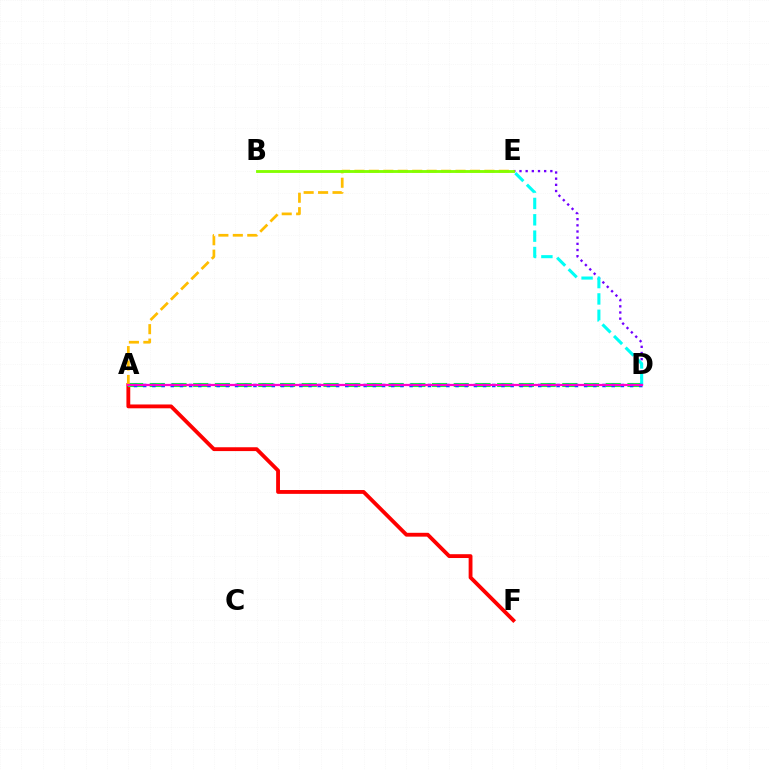{('D', 'E'): [{'color': '#7200ff', 'line_style': 'dotted', 'thickness': 1.68}, {'color': '#00fff6', 'line_style': 'dashed', 'thickness': 2.22}], ('A', 'F'): [{'color': '#ff0000', 'line_style': 'solid', 'thickness': 2.76}], ('A', 'D'): [{'color': '#00ff39', 'line_style': 'dashed', 'thickness': 2.95}, {'color': '#004bff', 'line_style': 'dotted', 'thickness': 2.5}, {'color': '#ff00cf', 'line_style': 'solid', 'thickness': 1.59}], ('A', 'E'): [{'color': '#ffbd00', 'line_style': 'dashed', 'thickness': 1.96}], ('B', 'E'): [{'color': '#84ff00', 'line_style': 'solid', 'thickness': 2.05}]}